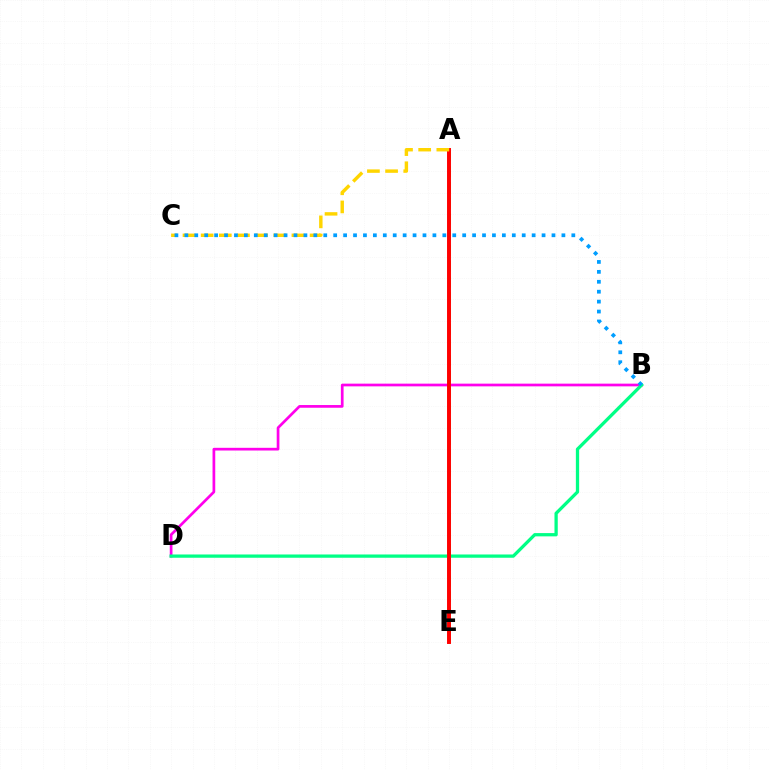{('A', 'E'): [{'color': '#4fff00', 'line_style': 'dashed', 'thickness': 2.14}, {'color': '#3700ff', 'line_style': 'dashed', 'thickness': 1.51}, {'color': '#ff0000', 'line_style': 'solid', 'thickness': 2.83}], ('B', 'D'): [{'color': '#ff00ed', 'line_style': 'solid', 'thickness': 1.95}, {'color': '#00ff86', 'line_style': 'solid', 'thickness': 2.35}], ('A', 'C'): [{'color': '#ffd500', 'line_style': 'dashed', 'thickness': 2.47}], ('B', 'C'): [{'color': '#009eff', 'line_style': 'dotted', 'thickness': 2.7}]}